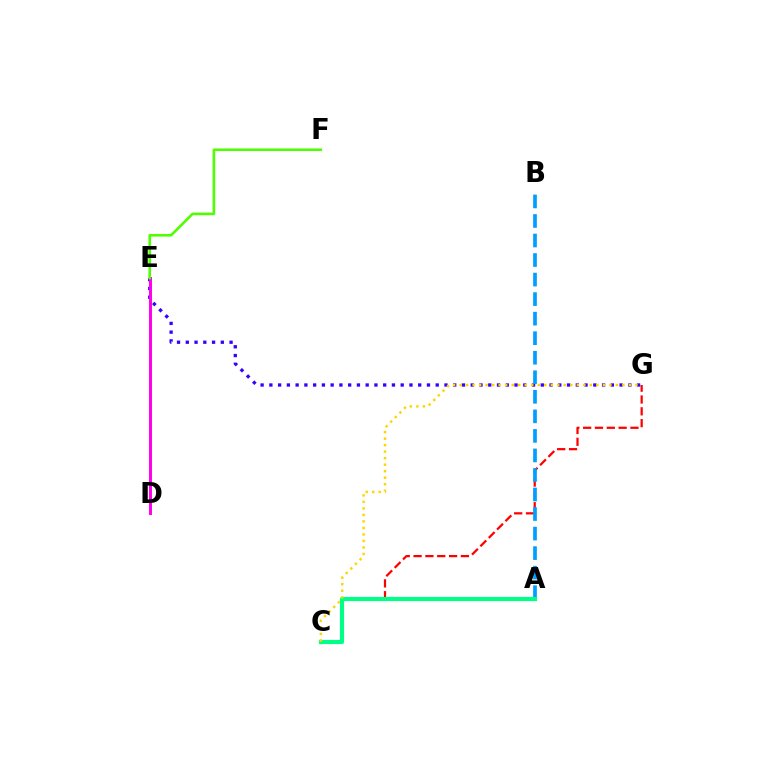{('C', 'G'): [{'color': '#ff0000', 'line_style': 'dashed', 'thickness': 1.61}, {'color': '#ffd500', 'line_style': 'dotted', 'thickness': 1.77}], ('E', 'G'): [{'color': '#3700ff', 'line_style': 'dotted', 'thickness': 2.38}], ('A', 'B'): [{'color': '#009eff', 'line_style': 'dashed', 'thickness': 2.65}], ('D', 'E'): [{'color': '#ff00ed', 'line_style': 'solid', 'thickness': 2.13}], ('A', 'C'): [{'color': '#00ff86', 'line_style': 'solid', 'thickness': 3.0}], ('E', 'F'): [{'color': '#4fff00', 'line_style': 'solid', 'thickness': 1.87}]}